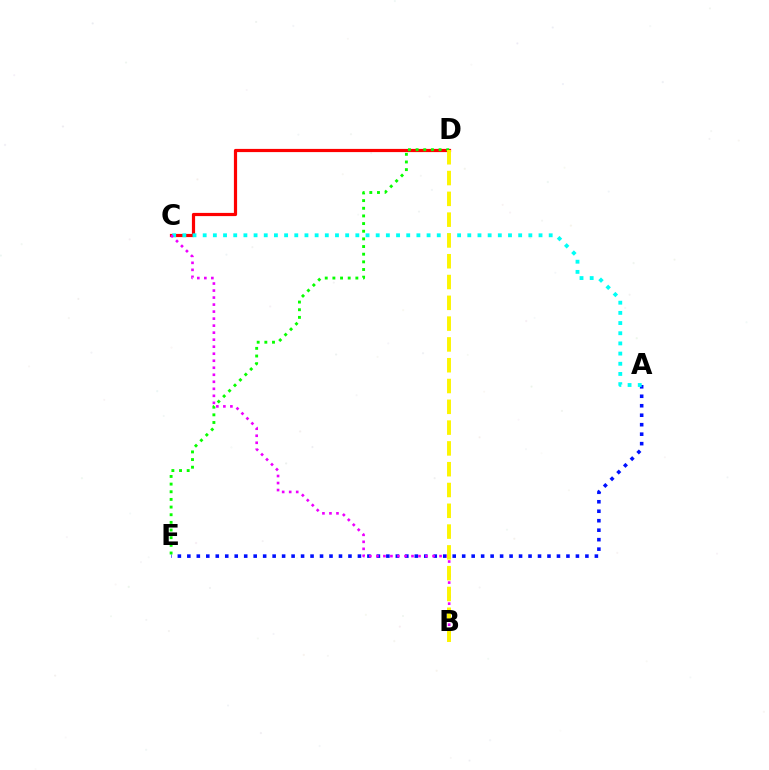{('A', 'E'): [{'color': '#0010ff', 'line_style': 'dotted', 'thickness': 2.58}], ('C', 'D'): [{'color': '#ff0000', 'line_style': 'solid', 'thickness': 2.3}], ('A', 'C'): [{'color': '#00fff6', 'line_style': 'dotted', 'thickness': 2.77}], ('D', 'E'): [{'color': '#08ff00', 'line_style': 'dotted', 'thickness': 2.08}], ('B', 'C'): [{'color': '#ee00ff', 'line_style': 'dotted', 'thickness': 1.91}], ('B', 'D'): [{'color': '#fcf500', 'line_style': 'dashed', 'thickness': 2.83}]}